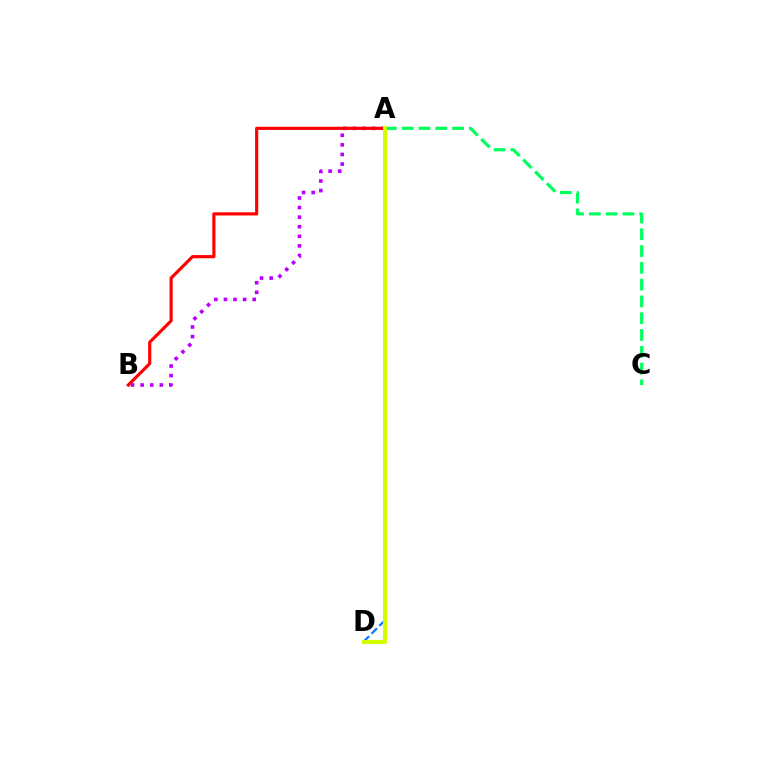{('A', 'B'): [{'color': '#b900ff', 'line_style': 'dotted', 'thickness': 2.6}, {'color': '#ff0000', 'line_style': 'solid', 'thickness': 2.27}], ('A', 'D'): [{'color': '#0074ff', 'line_style': 'dashed', 'thickness': 1.51}, {'color': '#d1ff00', 'line_style': 'solid', 'thickness': 2.95}], ('A', 'C'): [{'color': '#00ff5c', 'line_style': 'dashed', 'thickness': 2.28}]}